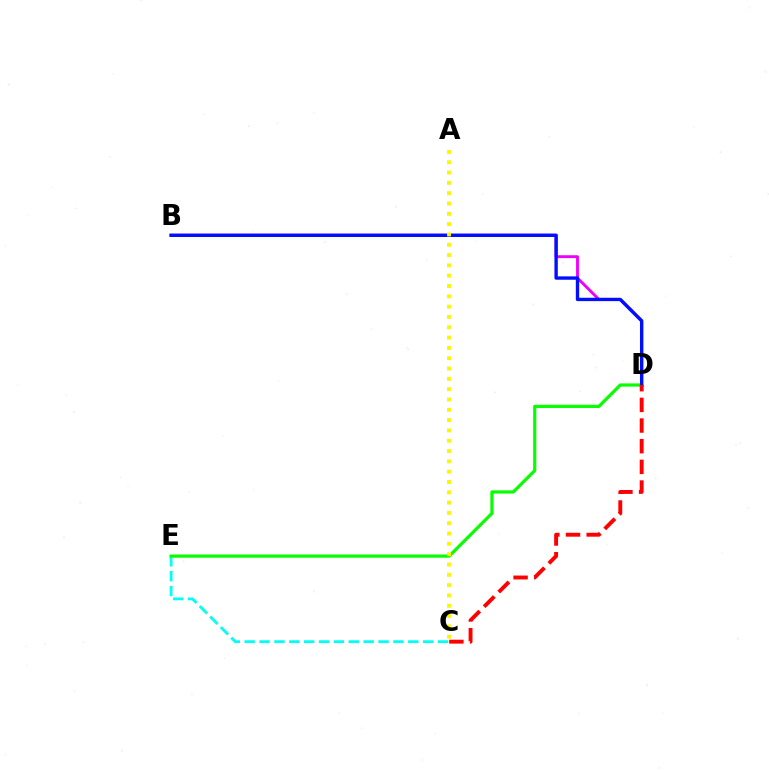{('C', 'E'): [{'color': '#00fff6', 'line_style': 'dashed', 'thickness': 2.02}], ('B', 'D'): [{'color': '#ee00ff', 'line_style': 'solid', 'thickness': 2.07}, {'color': '#0010ff', 'line_style': 'solid', 'thickness': 2.42}], ('D', 'E'): [{'color': '#08ff00', 'line_style': 'solid', 'thickness': 2.3}], ('A', 'C'): [{'color': '#fcf500', 'line_style': 'dotted', 'thickness': 2.8}], ('C', 'D'): [{'color': '#ff0000', 'line_style': 'dashed', 'thickness': 2.81}]}